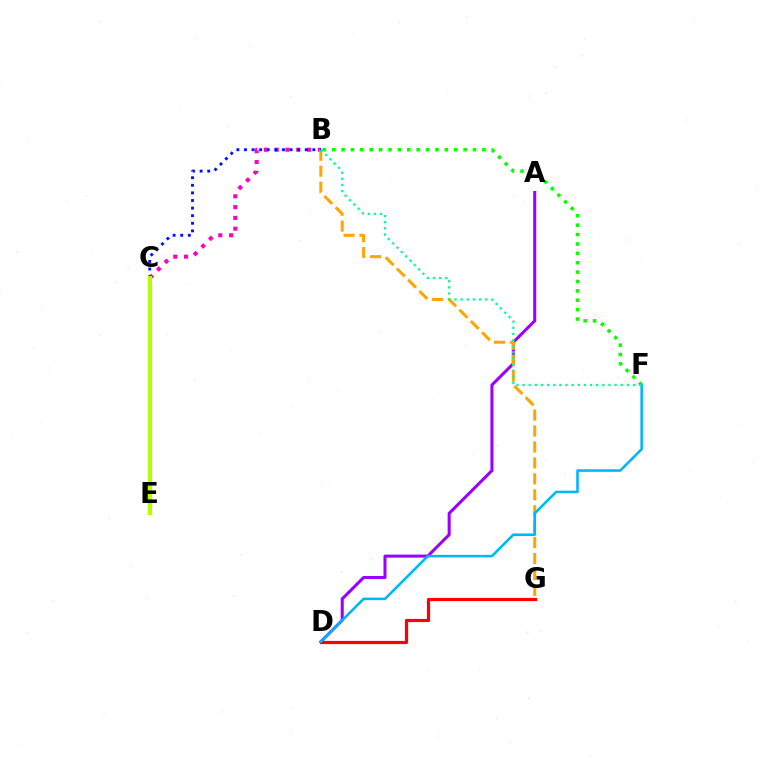{('A', 'D'): [{'color': '#9b00ff', 'line_style': 'solid', 'thickness': 2.19}], ('B', 'C'): [{'color': '#ff00bd', 'line_style': 'dotted', 'thickness': 2.93}, {'color': '#0010ff', 'line_style': 'dotted', 'thickness': 2.06}], ('B', 'G'): [{'color': '#ffa500', 'line_style': 'dashed', 'thickness': 2.17}], ('D', 'G'): [{'color': '#ff0000', 'line_style': 'solid', 'thickness': 2.31}], ('B', 'F'): [{'color': '#08ff00', 'line_style': 'dotted', 'thickness': 2.55}, {'color': '#00ff9d', 'line_style': 'dotted', 'thickness': 1.67}], ('C', 'E'): [{'color': '#b3ff00', 'line_style': 'solid', 'thickness': 2.94}], ('D', 'F'): [{'color': '#00b5ff', 'line_style': 'solid', 'thickness': 1.84}]}